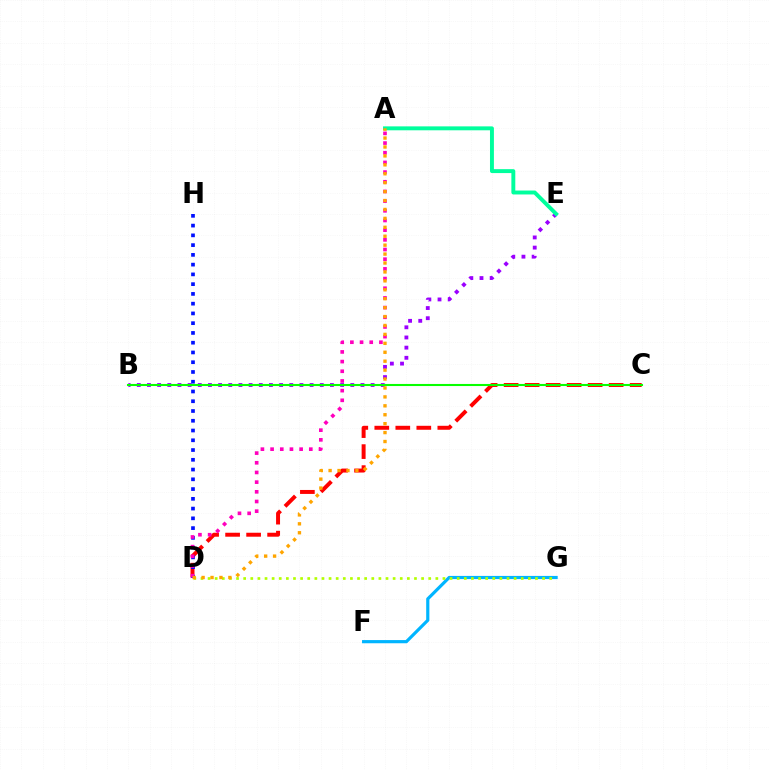{('C', 'D'): [{'color': '#ff0000', 'line_style': 'dashed', 'thickness': 2.85}], ('B', 'E'): [{'color': '#9b00ff', 'line_style': 'dotted', 'thickness': 2.76}], ('A', 'E'): [{'color': '#00ff9d', 'line_style': 'solid', 'thickness': 2.83}], ('D', 'H'): [{'color': '#0010ff', 'line_style': 'dotted', 'thickness': 2.65}], ('A', 'D'): [{'color': '#ff00bd', 'line_style': 'dotted', 'thickness': 2.63}, {'color': '#ffa500', 'line_style': 'dotted', 'thickness': 2.42}], ('F', 'G'): [{'color': '#00b5ff', 'line_style': 'solid', 'thickness': 2.29}], ('D', 'G'): [{'color': '#b3ff00', 'line_style': 'dotted', 'thickness': 1.93}], ('B', 'C'): [{'color': '#08ff00', 'line_style': 'solid', 'thickness': 1.5}]}